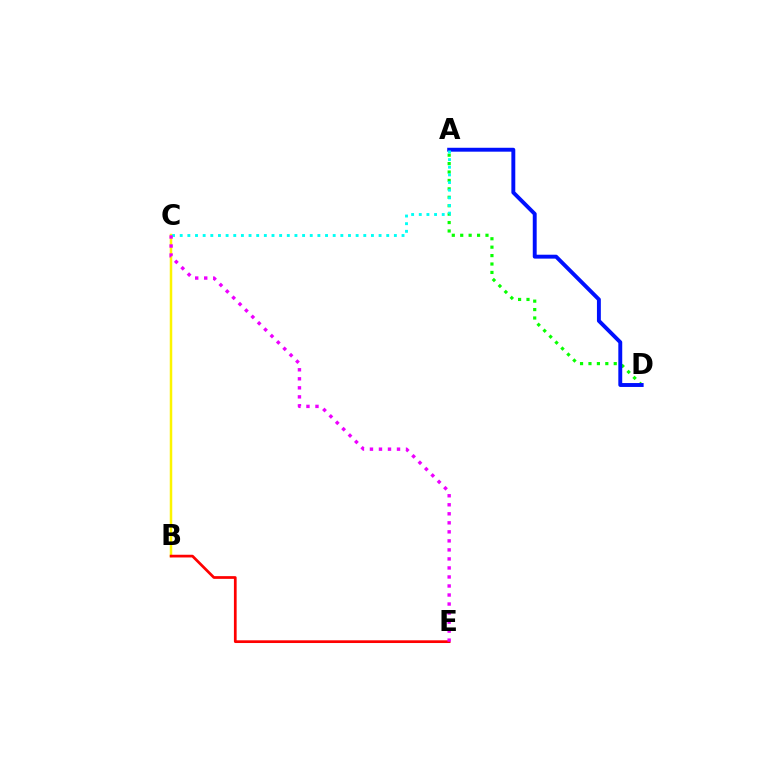{('A', 'D'): [{'color': '#08ff00', 'line_style': 'dotted', 'thickness': 2.29}, {'color': '#0010ff', 'line_style': 'solid', 'thickness': 2.81}], ('B', 'C'): [{'color': '#fcf500', 'line_style': 'solid', 'thickness': 1.8}], ('B', 'E'): [{'color': '#ff0000', 'line_style': 'solid', 'thickness': 1.96}], ('A', 'C'): [{'color': '#00fff6', 'line_style': 'dotted', 'thickness': 2.08}], ('C', 'E'): [{'color': '#ee00ff', 'line_style': 'dotted', 'thickness': 2.45}]}